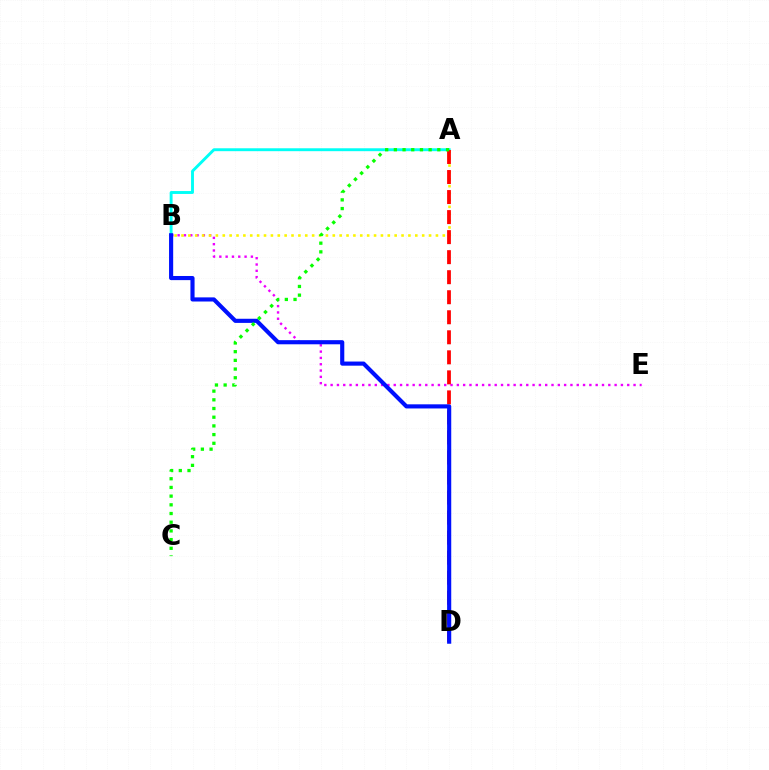{('B', 'E'): [{'color': '#ee00ff', 'line_style': 'dotted', 'thickness': 1.71}], ('A', 'B'): [{'color': '#00fff6', 'line_style': 'solid', 'thickness': 2.09}, {'color': '#fcf500', 'line_style': 'dotted', 'thickness': 1.87}], ('A', 'D'): [{'color': '#ff0000', 'line_style': 'dashed', 'thickness': 2.72}], ('B', 'D'): [{'color': '#0010ff', 'line_style': 'solid', 'thickness': 2.98}], ('A', 'C'): [{'color': '#08ff00', 'line_style': 'dotted', 'thickness': 2.36}]}